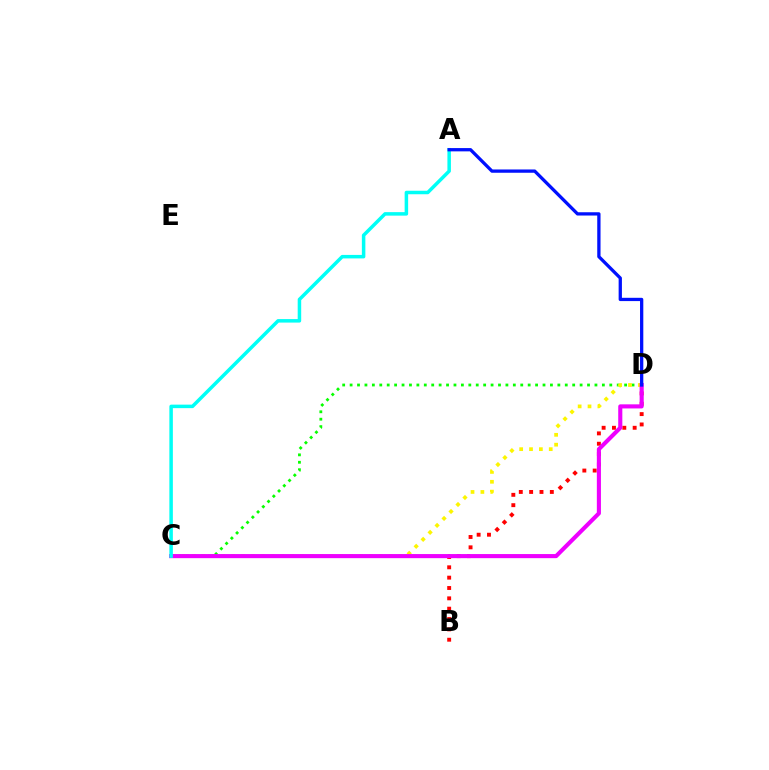{('C', 'D'): [{'color': '#08ff00', 'line_style': 'dotted', 'thickness': 2.02}, {'color': '#fcf500', 'line_style': 'dotted', 'thickness': 2.68}, {'color': '#ee00ff', 'line_style': 'solid', 'thickness': 2.95}], ('B', 'D'): [{'color': '#ff0000', 'line_style': 'dotted', 'thickness': 2.81}], ('A', 'C'): [{'color': '#00fff6', 'line_style': 'solid', 'thickness': 2.52}], ('A', 'D'): [{'color': '#0010ff', 'line_style': 'solid', 'thickness': 2.36}]}